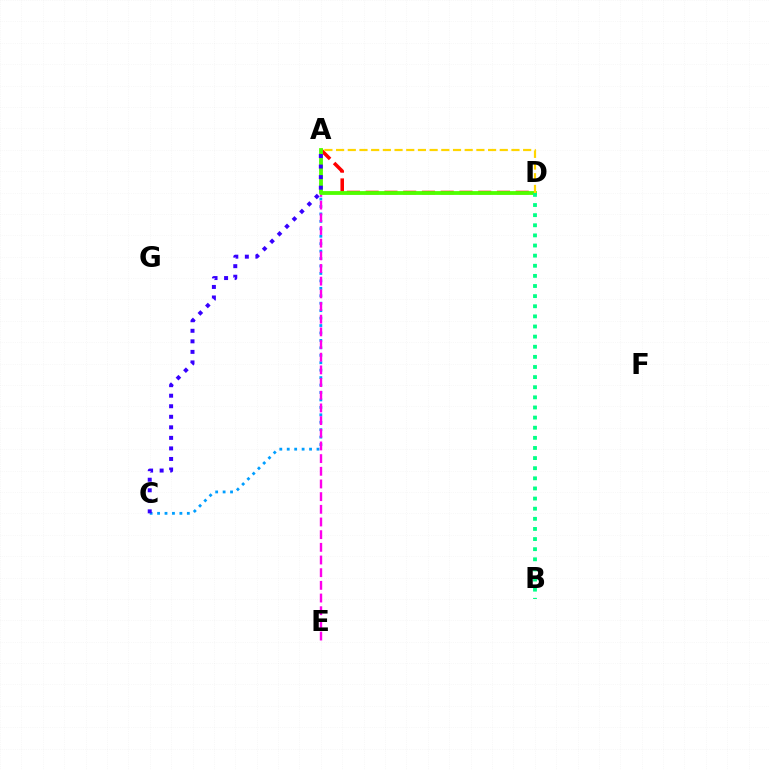{('A', 'C'): [{'color': '#009eff', 'line_style': 'dotted', 'thickness': 2.02}, {'color': '#3700ff', 'line_style': 'dotted', 'thickness': 2.86}], ('A', 'D'): [{'color': '#ff0000', 'line_style': 'dashed', 'thickness': 2.55}, {'color': '#4fff00', 'line_style': 'solid', 'thickness': 2.74}, {'color': '#ffd500', 'line_style': 'dashed', 'thickness': 1.59}], ('A', 'E'): [{'color': '#ff00ed', 'line_style': 'dashed', 'thickness': 1.72}], ('B', 'D'): [{'color': '#00ff86', 'line_style': 'dotted', 'thickness': 2.75}]}